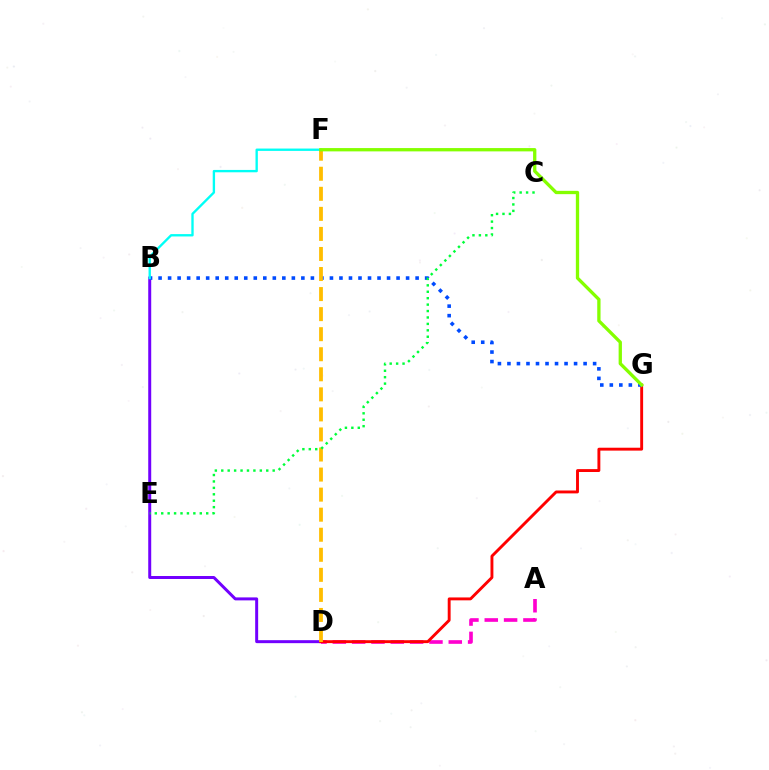{('B', 'D'): [{'color': '#7200ff', 'line_style': 'solid', 'thickness': 2.15}], ('A', 'D'): [{'color': '#ff00cf', 'line_style': 'dashed', 'thickness': 2.63}], ('D', 'G'): [{'color': '#ff0000', 'line_style': 'solid', 'thickness': 2.08}], ('B', 'G'): [{'color': '#004bff', 'line_style': 'dotted', 'thickness': 2.59}], ('D', 'F'): [{'color': '#ffbd00', 'line_style': 'dashed', 'thickness': 2.72}], ('C', 'E'): [{'color': '#00ff39', 'line_style': 'dotted', 'thickness': 1.75}], ('B', 'F'): [{'color': '#00fff6', 'line_style': 'solid', 'thickness': 1.69}], ('F', 'G'): [{'color': '#84ff00', 'line_style': 'solid', 'thickness': 2.38}]}